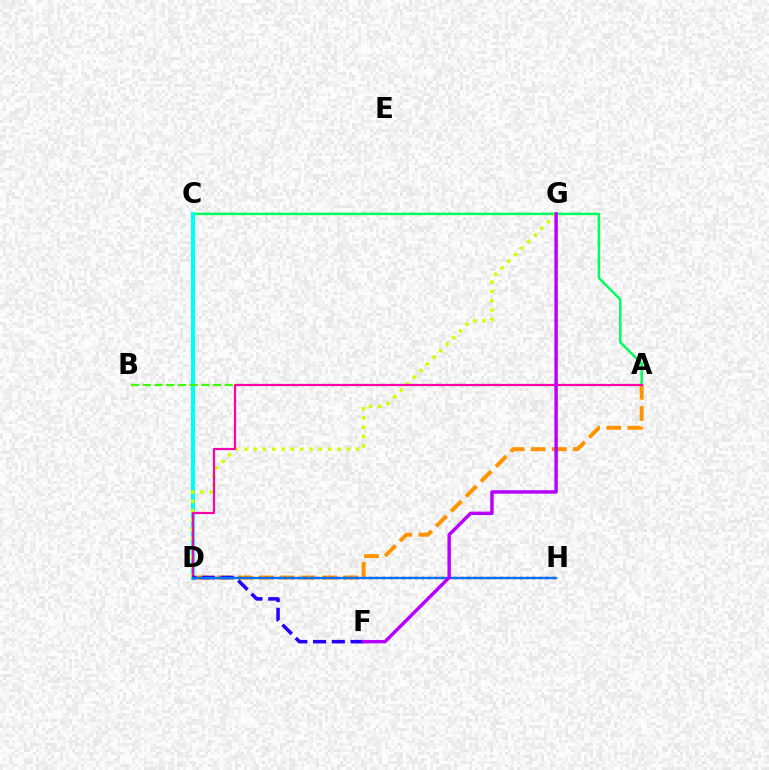{('A', 'C'): [{'color': '#00ff5c', 'line_style': 'solid', 'thickness': 1.79}], ('C', 'D'): [{'color': '#00fff6', 'line_style': 'solid', 'thickness': 2.98}], ('D', 'G'): [{'color': '#d1ff00', 'line_style': 'dotted', 'thickness': 2.53}], ('A', 'D'): [{'color': '#ff9400', 'line_style': 'dashed', 'thickness': 2.87}, {'color': '#ff00ac', 'line_style': 'solid', 'thickness': 1.58}], ('D', 'H'): [{'color': '#ff0000', 'line_style': 'dotted', 'thickness': 1.78}, {'color': '#0074ff', 'line_style': 'solid', 'thickness': 1.7}], ('A', 'B'): [{'color': '#3dff00', 'line_style': 'dashed', 'thickness': 1.59}], ('D', 'F'): [{'color': '#2500ff', 'line_style': 'dashed', 'thickness': 2.55}], ('F', 'G'): [{'color': '#b900ff', 'line_style': 'solid', 'thickness': 2.47}]}